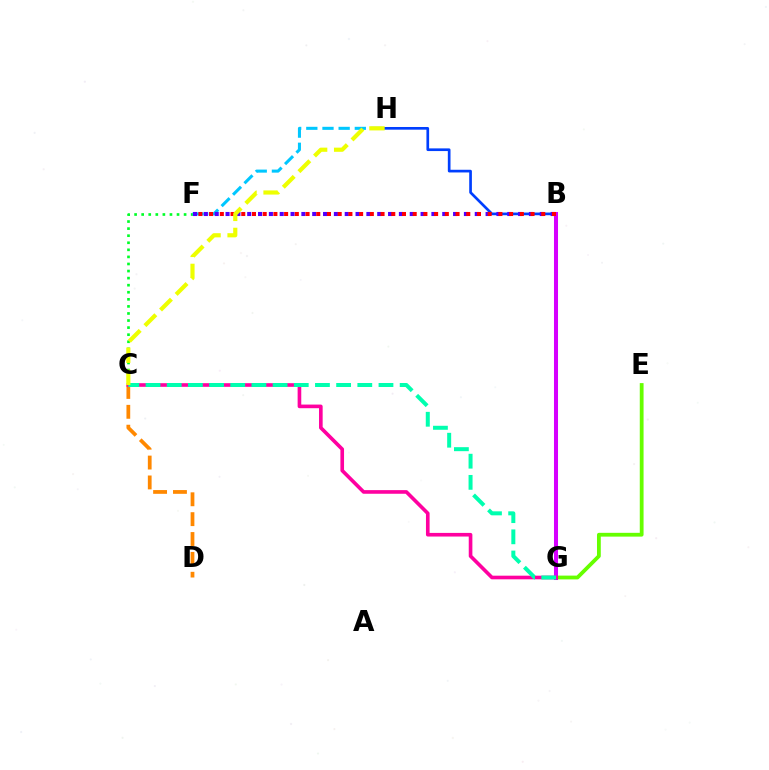{('E', 'G'): [{'color': '#66ff00', 'line_style': 'solid', 'thickness': 2.73}], ('B', 'H'): [{'color': '#003fff', 'line_style': 'solid', 'thickness': 1.93}], ('C', 'F'): [{'color': '#00ff27', 'line_style': 'dotted', 'thickness': 1.92}], ('F', 'H'): [{'color': '#00c7ff', 'line_style': 'dashed', 'thickness': 2.2}], ('C', 'D'): [{'color': '#ff8800', 'line_style': 'dashed', 'thickness': 2.7}], ('B', 'G'): [{'color': '#d600ff', 'line_style': 'solid', 'thickness': 2.91}], ('B', 'F'): [{'color': '#4f00ff', 'line_style': 'dotted', 'thickness': 2.94}, {'color': '#ff0000', 'line_style': 'dotted', 'thickness': 2.91}], ('C', 'G'): [{'color': '#ff00a0', 'line_style': 'solid', 'thickness': 2.62}, {'color': '#00ffaf', 'line_style': 'dashed', 'thickness': 2.88}], ('C', 'H'): [{'color': '#eeff00', 'line_style': 'dashed', 'thickness': 3.0}]}